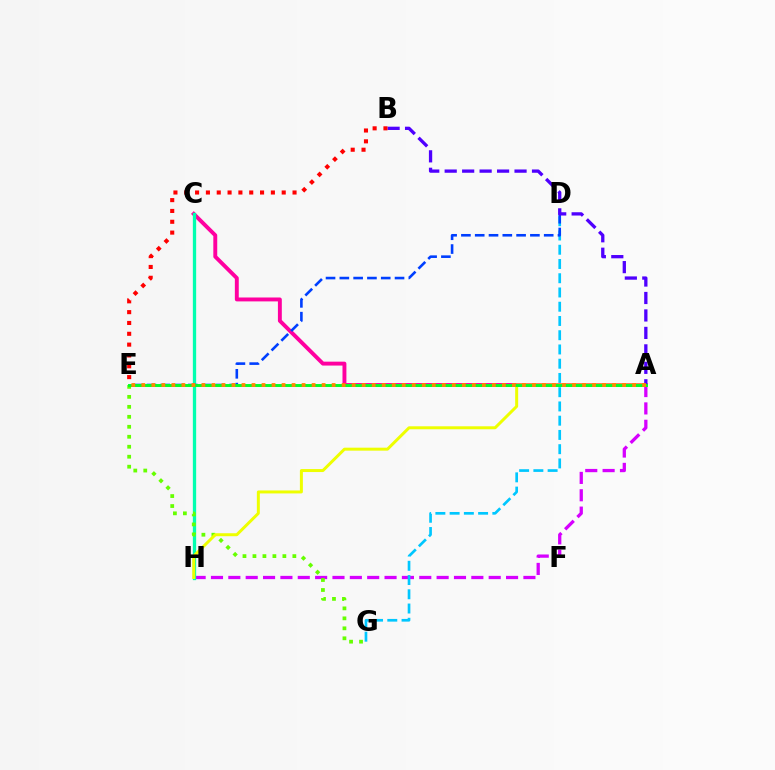{('A', 'H'): [{'color': '#d600ff', 'line_style': 'dashed', 'thickness': 2.36}, {'color': '#eeff00', 'line_style': 'solid', 'thickness': 2.15}], ('A', 'C'): [{'color': '#ff00a0', 'line_style': 'solid', 'thickness': 2.81}], ('C', 'H'): [{'color': '#00ffaf', 'line_style': 'solid', 'thickness': 2.38}], ('D', 'G'): [{'color': '#00c7ff', 'line_style': 'dashed', 'thickness': 1.94}], ('D', 'E'): [{'color': '#003fff', 'line_style': 'dashed', 'thickness': 1.87}], ('E', 'G'): [{'color': '#66ff00', 'line_style': 'dotted', 'thickness': 2.71}], ('A', 'B'): [{'color': '#4f00ff', 'line_style': 'dashed', 'thickness': 2.37}], ('A', 'E'): [{'color': '#00ff27', 'line_style': 'solid', 'thickness': 2.11}, {'color': '#ff8800', 'line_style': 'dotted', 'thickness': 2.72}], ('B', 'E'): [{'color': '#ff0000', 'line_style': 'dotted', 'thickness': 2.94}]}